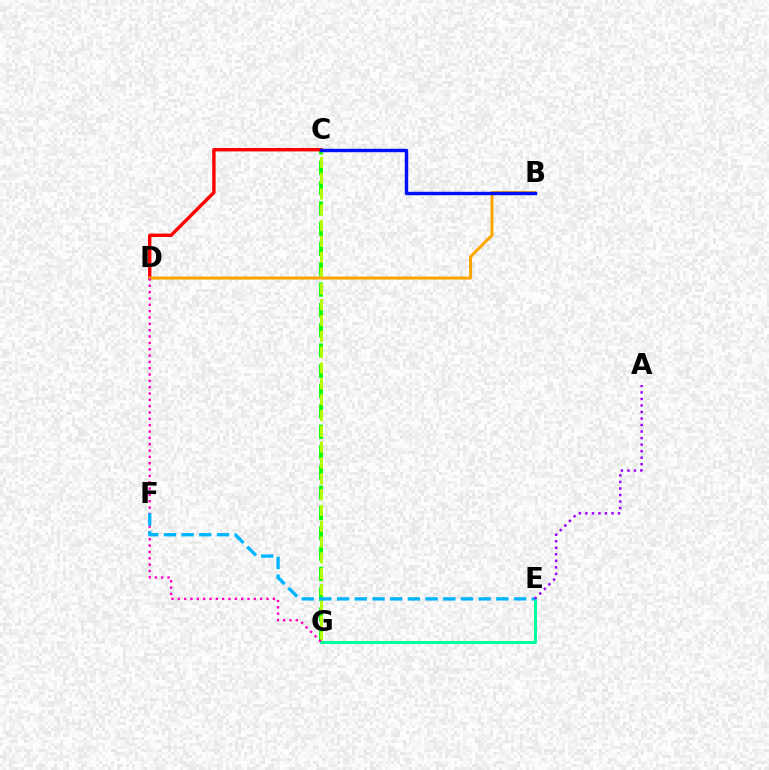{('C', 'G'): [{'color': '#08ff00', 'line_style': 'dashed', 'thickness': 2.76}, {'color': '#b3ff00', 'line_style': 'dashed', 'thickness': 2.15}], ('C', 'D'): [{'color': '#ff0000', 'line_style': 'solid', 'thickness': 2.46}], ('B', 'D'): [{'color': '#ffa500', 'line_style': 'solid', 'thickness': 2.18}], ('E', 'G'): [{'color': '#00ff9d', 'line_style': 'solid', 'thickness': 2.2}], ('D', 'G'): [{'color': '#ff00bd', 'line_style': 'dotted', 'thickness': 1.72}], ('E', 'F'): [{'color': '#00b5ff', 'line_style': 'dashed', 'thickness': 2.4}], ('B', 'C'): [{'color': '#0010ff', 'line_style': 'solid', 'thickness': 2.46}], ('A', 'E'): [{'color': '#9b00ff', 'line_style': 'dotted', 'thickness': 1.77}]}